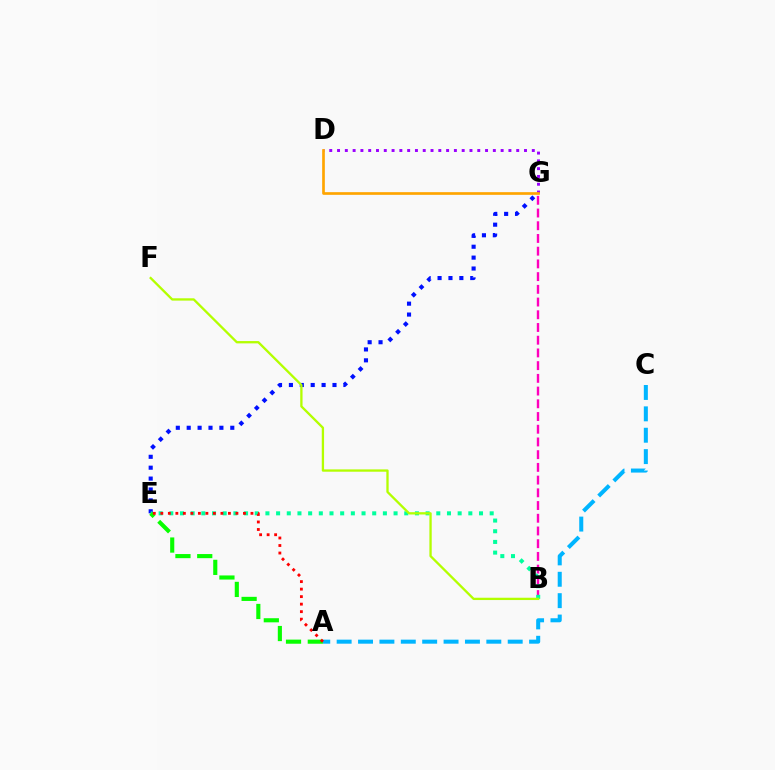{('D', 'G'): [{'color': '#9b00ff', 'line_style': 'dotted', 'thickness': 2.12}, {'color': '#ffa500', 'line_style': 'solid', 'thickness': 1.92}], ('B', 'G'): [{'color': '#ff00bd', 'line_style': 'dashed', 'thickness': 1.73}], ('E', 'G'): [{'color': '#0010ff', 'line_style': 'dotted', 'thickness': 2.96}], ('B', 'E'): [{'color': '#00ff9d', 'line_style': 'dotted', 'thickness': 2.9}], ('B', 'F'): [{'color': '#b3ff00', 'line_style': 'solid', 'thickness': 1.66}], ('A', 'C'): [{'color': '#00b5ff', 'line_style': 'dashed', 'thickness': 2.9}], ('A', 'E'): [{'color': '#08ff00', 'line_style': 'dashed', 'thickness': 2.96}, {'color': '#ff0000', 'line_style': 'dotted', 'thickness': 2.04}]}